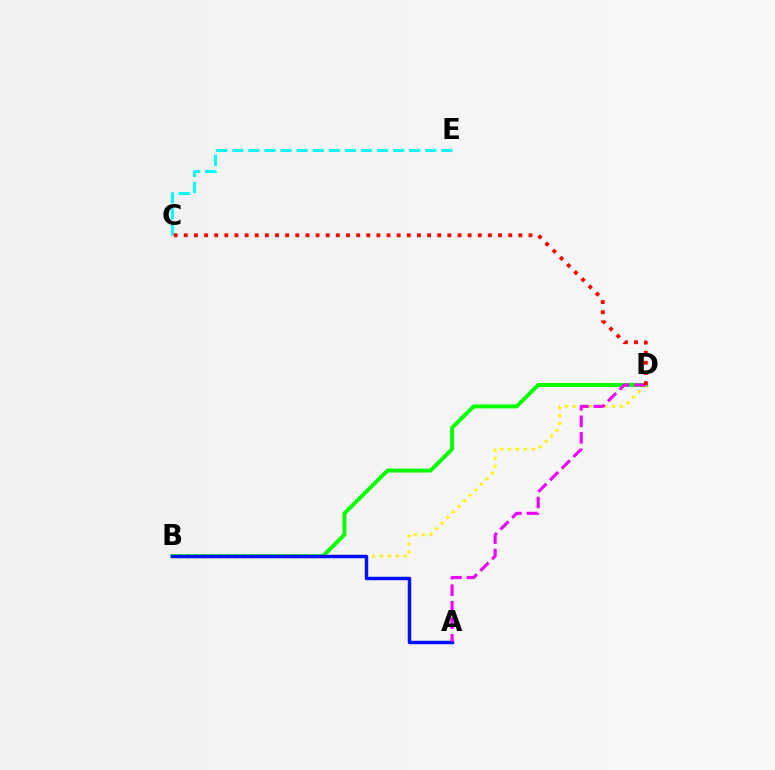{('C', 'E'): [{'color': '#00fff6', 'line_style': 'dashed', 'thickness': 2.18}], ('B', 'D'): [{'color': '#08ff00', 'line_style': 'solid', 'thickness': 2.85}, {'color': '#fcf500', 'line_style': 'dotted', 'thickness': 2.15}], ('A', 'B'): [{'color': '#0010ff', 'line_style': 'solid', 'thickness': 2.48}], ('A', 'D'): [{'color': '#ee00ff', 'line_style': 'dashed', 'thickness': 2.24}], ('C', 'D'): [{'color': '#ff0000', 'line_style': 'dotted', 'thickness': 2.75}]}